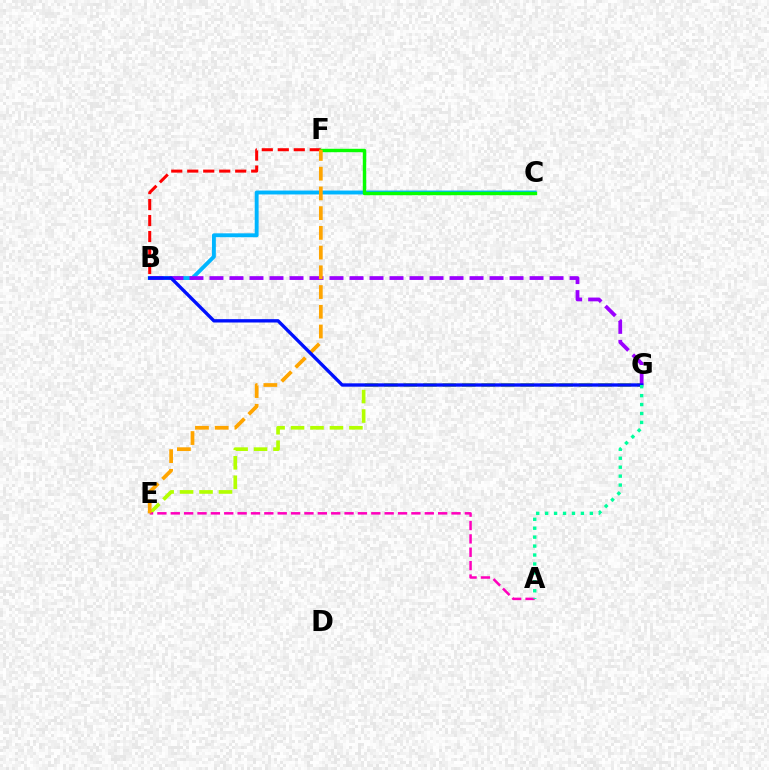{('B', 'F'): [{'color': '#ff0000', 'line_style': 'dashed', 'thickness': 2.17}], ('B', 'C'): [{'color': '#00b5ff', 'line_style': 'solid', 'thickness': 2.81}], ('E', 'G'): [{'color': '#b3ff00', 'line_style': 'dashed', 'thickness': 2.64}], ('B', 'G'): [{'color': '#9b00ff', 'line_style': 'dashed', 'thickness': 2.72}, {'color': '#0010ff', 'line_style': 'solid', 'thickness': 2.41}], ('C', 'F'): [{'color': '#08ff00', 'line_style': 'solid', 'thickness': 2.46}], ('A', 'E'): [{'color': '#ff00bd', 'line_style': 'dashed', 'thickness': 1.82}], ('E', 'F'): [{'color': '#ffa500', 'line_style': 'dashed', 'thickness': 2.68}], ('A', 'G'): [{'color': '#00ff9d', 'line_style': 'dotted', 'thickness': 2.43}]}